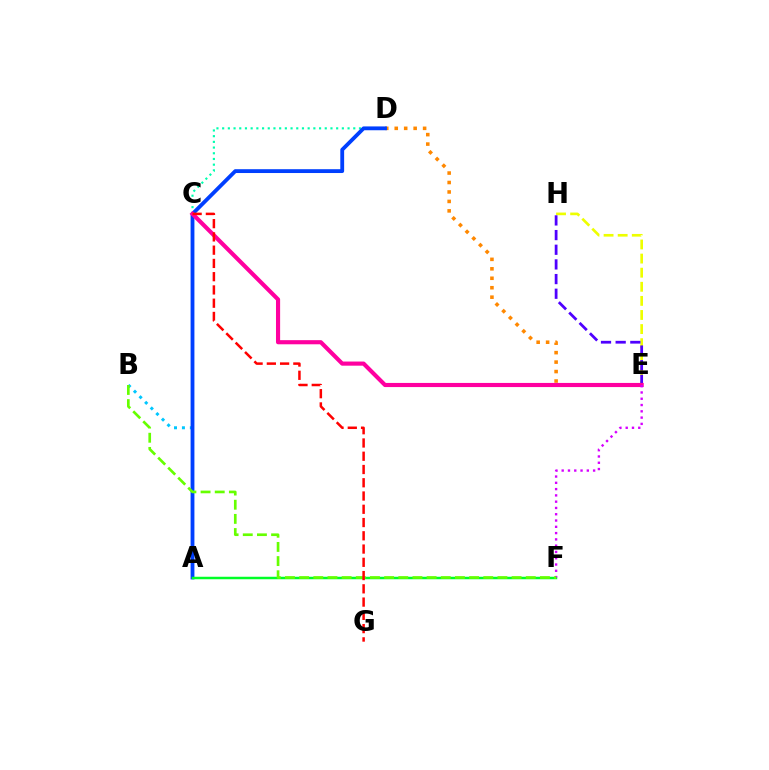{('A', 'B'): [{'color': '#00c7ff', 'line_style': 'dotted', 'thickness': 2.15}], ('D', 'E'): [{'color': '#ff8800', 'line_style': 'dotted', 'thickness': 2.57}], ('C', 'D'): [{'color': '#00ffaf', 'line_style': 'dotted', 'thickness': 1.55}], ('A', 'D'): [{'color': '#003fff', 'line_style': 'solid', 'thickness': 2.75}], ('E', 'H'): [{'color': '#eeff00', 'line_style': 'dashed', 'thickness': 1.92}, {'color': '#4f00ff', 'line_style': 'dashed', 'thickness': 1.99}], ('A', 'F'): [{'color': '#00ff27', 'line_style': 'solid', 'thickness': 1.79}], ('C', 'E'): [{'color': '#ff00a0', 'line_style': 'solid', 'thickness': 2.98}], ('E', 'F'): [{'color': '#d600ff', 'line_style': 'dotted', 'thickness': 1.71}], ('B', 'F'): [{'color': '#66ff00', 'line_style': 'dashed', 'thickness': 1.92}], ('C', 'G'): [{'color': '#ff0000', 'line_style': 'dashed', 'thickness': 1.8}]}